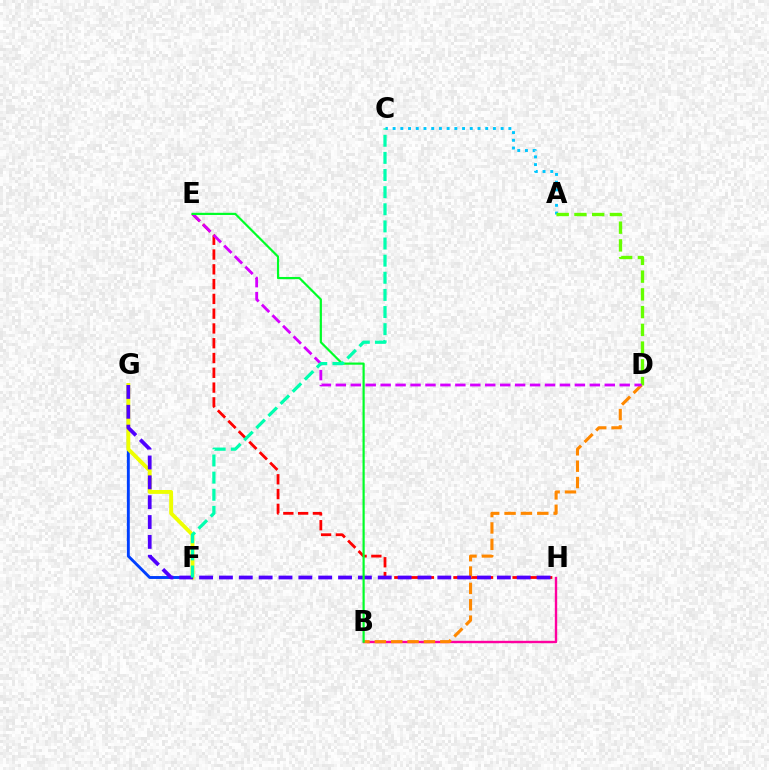{('A', 'C'): [{'color': '#00c7ff', 'line_style': 'dotted', 'thickness': 2.1}], ('E', 'H'): [{'color': '#ff0000', 'line_style': 'dashed', 'thickness': 2.01}], ('F', 'G'): [{'color': '#003fff', 'line_style': 'solid', 'thickness': 2.09}, {'color': '#eeff00', 'line_style': 'solid', 'thickness': 2.8}], ('B', 'H'): [{'color': '#ff00a0', 'line_style': 'solid', 'thickness': 1.72}], ('A', 'D'): [{'color': '#66ff00', 'line_style': 'dashed', 'thickness': 2.41}], ('B', 'D'): [{'color': '#ff8800', 'line_style': 'dashed', 'thickness': 2.22}], ('G', 'H'): [{'color': '#4f00ff', 'line_style': 'dashed', 'thickness': 2.7}], ('D', 'E'): [{'color': '#d600ff', 'line_style': 'dashed', 'thickness': 2.03}], ('B', 'E'): [{'color': '#00ff27', 'line_style': 'solid', 'thickness': 1.57}], ('C', 'F'): [{'color': '#00ffaf', 'line_style': 'dashed', 'thickness': 2.33}]}